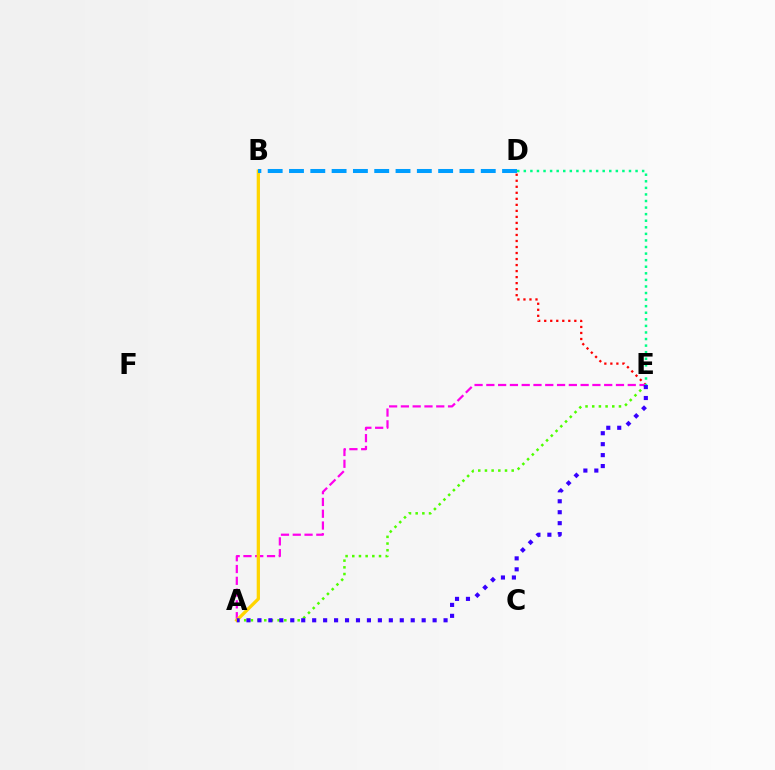{('D', 'E'): [{'color': '#ff0000', 'line_style': 'dotted', 'thickness': 1.64}, {'color': '#00ff86', 'line_style': 'dotted', 'thickness': 1.79}], ('A', 'E'): [{'color': '#4fff00', 'line_style': 'dotted', 'thickness': 1.82}, {'color': '#ff00ed', 'line_style': 'dashed', 'thickness': 1.6}, {'color': '#3700ff', 'line_style': 'dotted', 'thickness': 2.97}], ('A', 'B'): [{'color': '#ffd500', 'line_style': 'solid', 'thickness': 2.36}], ('B', 'D'): [{'color': '#009eff', 'line_style': 'dashed', 'thickness': 2.89}]}